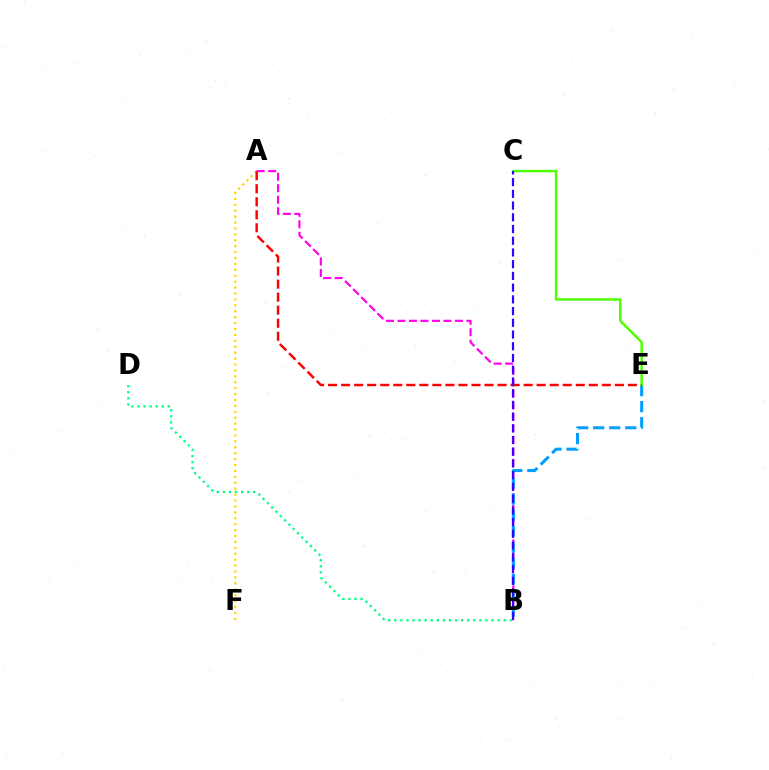{('A', 'B'): [{'color': '#ff00ed', 'line_style': 'dashed', 'thickness': 1.56}], ('B', 'D'): [{'color': '#00ff86', 'line_style': 'dotted', 'thickness': 1.65}], ('B', 'E'): [{'color': '#009eff', 'line_style': 'dashed', 'thickness': 2.18}], ('A', 'F'): [{'color': '#ffd500', 'line_style': 'dotted', 'thickness': 1.61}], ('C', 'E'): [{'color': '#4fff00', 'line_style': 'solid', 'thickness': 1.79}], ('A', 'E'): [{'color': '#ff0000', 'line_style': 'dashed', 'thickness': 1.77}], ('B', 'C'): [{'color': '#3700ff', 'line_style': 'dashed', 'thickness': 1.59}]}